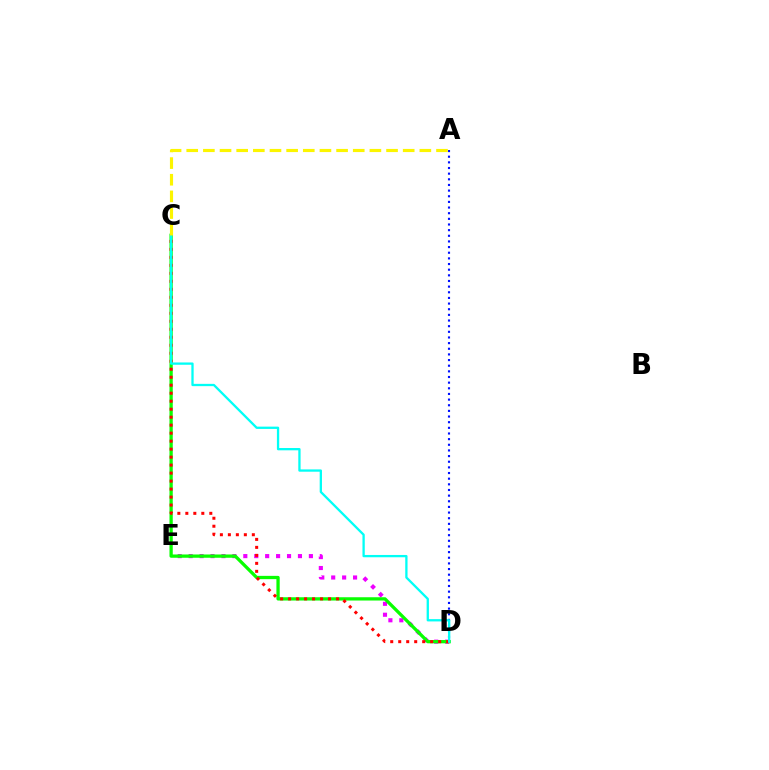{('A', 'D'): [{'color': '#0010ff', 'line_style': 'dotted', 'thickness': 1.53}], ('D', 'E'): [{'color': '#ee00ff', 'line_style': 'dotted', 'thickness': 2.97}], ('C', 'D'): [{'color': '#08ff00', 'line_style': 'solid', 'thickness': 2.36}, {'color': '#ff0000', 'line_style': 'dotted', 'thickness': 2.17}, {'color': '#00fff6', 'line_style': 'solid', 'thickness': 1.66}], ('A', 'C'): [{'color': '#fcf500', 'line_style': 'dashed', 'thickness': 2.26}]}